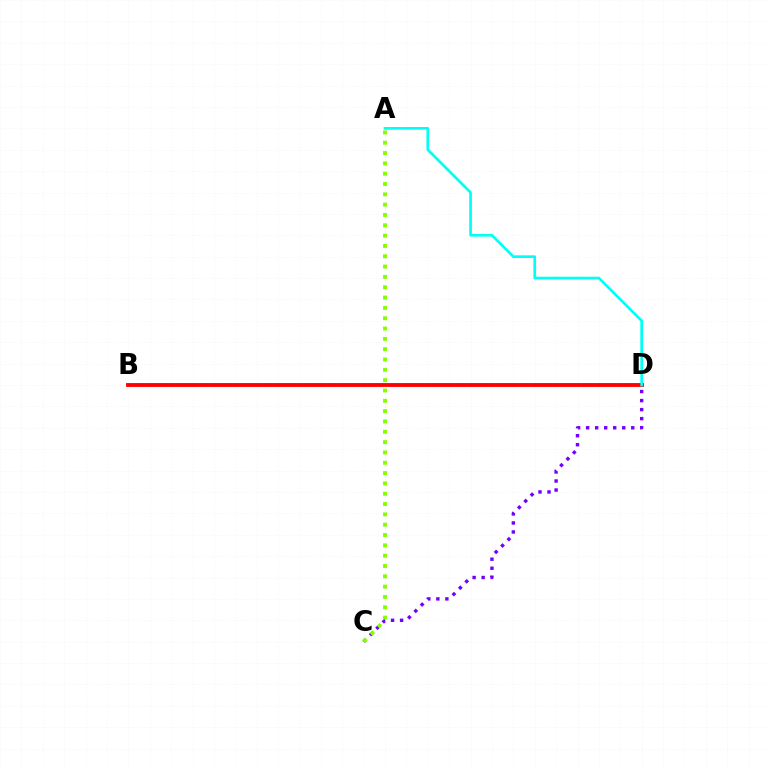{('C', 'D'): [{'color': '#7200ff', 'line_style': 'dotted', 'thickness': 2.45}], ('B', 'D'): [{'color': '#ff0000', 'line_style': 'solid', 'thickness': 2.77}], ('A', 'C'): [{'color': '#84ff00', 'line_style': 'dotted', 'thickness': 2.8}], ('A', 'D'): [{'color': '#00fff6', 'line_style': 'solid', 'thickness': 1.94}]}